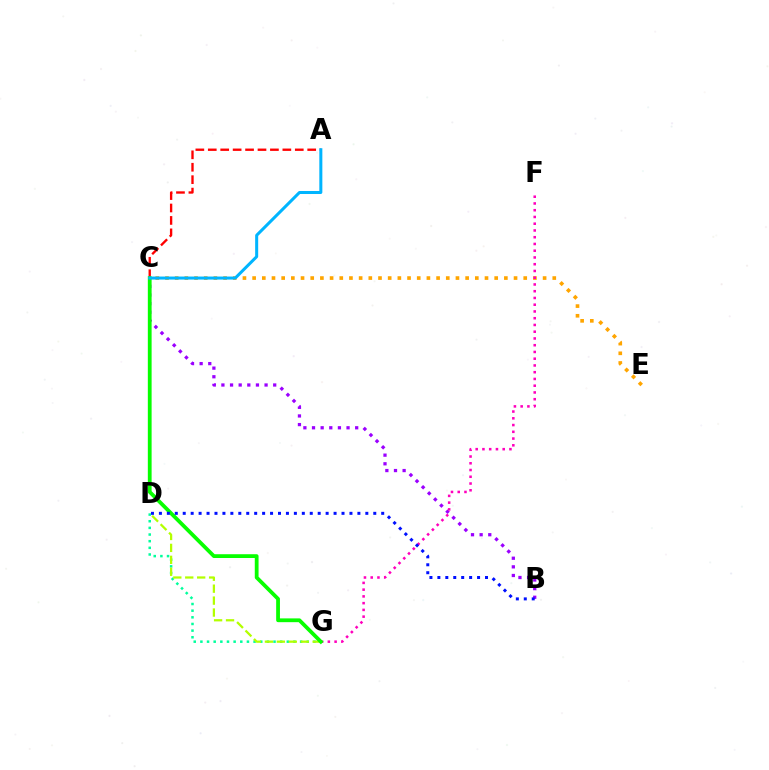{('C', 'E'): [{'color': '#ffa500', 'line_style': 'dotted', 'thickness': 2.63}], ('D', 'G'): [{'color': '#00ff9d', 'line_style': 'dotted', 'thickness': 1.81}, {'color': '#b3ff00', 'line_style': 'dashed', 'thickness': 1.62}], ('B', 'C'): [{'color': '#9b00ff', 'line_style': 'dotted', 'thickness': 2.35}], ('A', 'C'): [{'color': '#ff0000', 'line_style': 'dashed', 'thickness': 1.69}, {'color': '#00b5ff', 'line_style': 'solid', 'thickness': 2.18}], ('F', 'G'): [{'color': '#ff00bd', 'line_style': 'dotted', 'thickness': 1.83}], ('C', 'G'): [{'color': '#08ff00', 'line_style': 'solid', 'thickness': 2.73}], ('B', 'D'): [{'color': '#0010ff', 'line_style': 'dotted', 'thickness': 2.16}]}